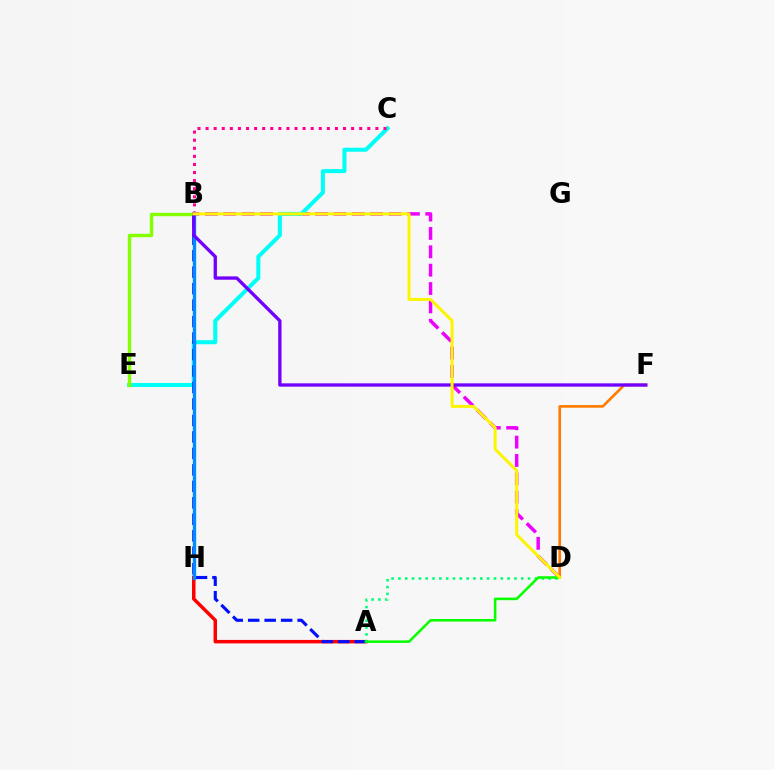{('B', 'D'): [{'color': '#ee00ff', 'line_style': 'dashed', 'thickness': 2.49}, {'color': '#fcf500', 'line_style': 'solid', 'thickness': 2.15}], ('A', 'H'): [{'color': '#ff0000', 'line_style': 'solid', 'thickness': 2.5}], ('C', 'E'): [{'color': '#00fff6', 'line_style': 'solid', 'thickness': 2.91}], ('B', 'E'): [{'color': '#84ff00', 'line_style': 'solid', 'thickness': 2.45}], ('D', 'F'): [{'color': '#ff7c00', 'line_style': 'solid', 'thickness': 1.92}], ('B', 'C'): [{'color': '#ff0094', 'line_style': 'dotted', 'thickness': 2.2}], ('A', 'B'): [{'color': '#0010ff', 'line_style': 'dashed', 'thickness': 2.24}], ('B', 'H'): [{'color': '#008cff', 'line_style': 'solid', 'thickness': 2.4}], ('B', 'F'): [{'color': '#7200ff', 'line_style': 'solid', 'thickness': 2.39}], ('A', 'D'): [{'color': '#00ff74', 'line_style': 'dotted', 'thickness': 1.86}, {'color': '#08ff00', 'line_style': 'solid', 'thickness': 1.83}]}